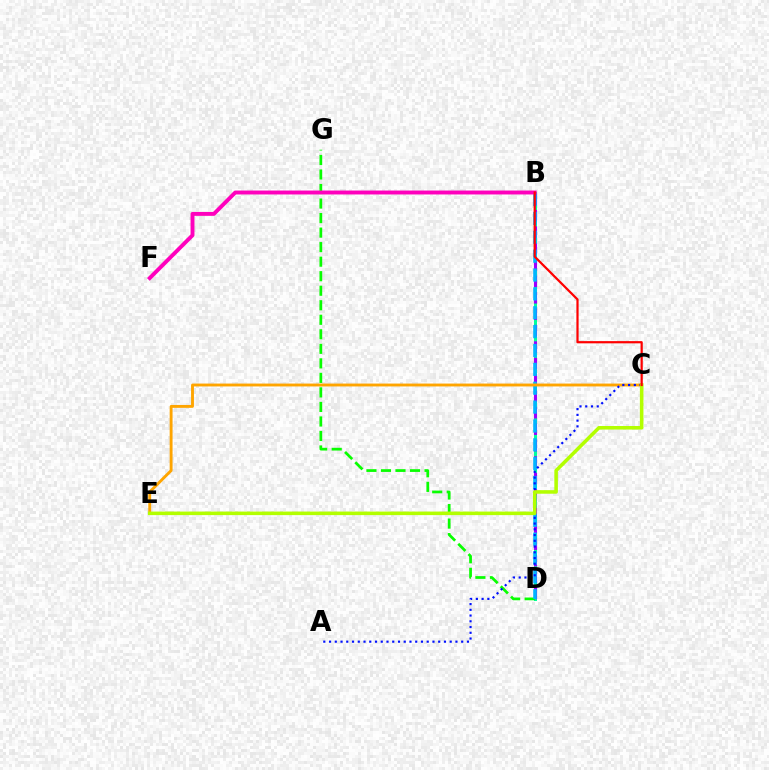{('B', 'D'): [{'color': '#00ff9d', 'line_style': 'solid', 'thickness': 2.17}, {'color': '#9b00ff', 'line_style': 'dashed', 'thickness': 2.23}, {'color': '#00b5ff', 'line_style': 'dashed', 'thickness': 2.56}], ('D', 'G'): [{'color': '#08ff00', 'line_style': 'dashed', 'thickness': 1.97}], ('B', 'F'): [{'color': '#ff00bd', 'line_style': 'solid', 'thickness': 2.82}], ('C', 'E'): [{'color': '#ffa500', 'line_style': 'solid', 'thickness': 2.07}, {'color': '#b3ff00', 'line_style': 'solid', 'thickness': 2.56}], ('A', 'C'): [{'color': '#0010ff', 'line_style': 'dotted', 'thickness': 1.56}], ('B', 'C'): [{'color': '#ff0000', 'line_style': 'solid', 'thickness': 1.59}]}